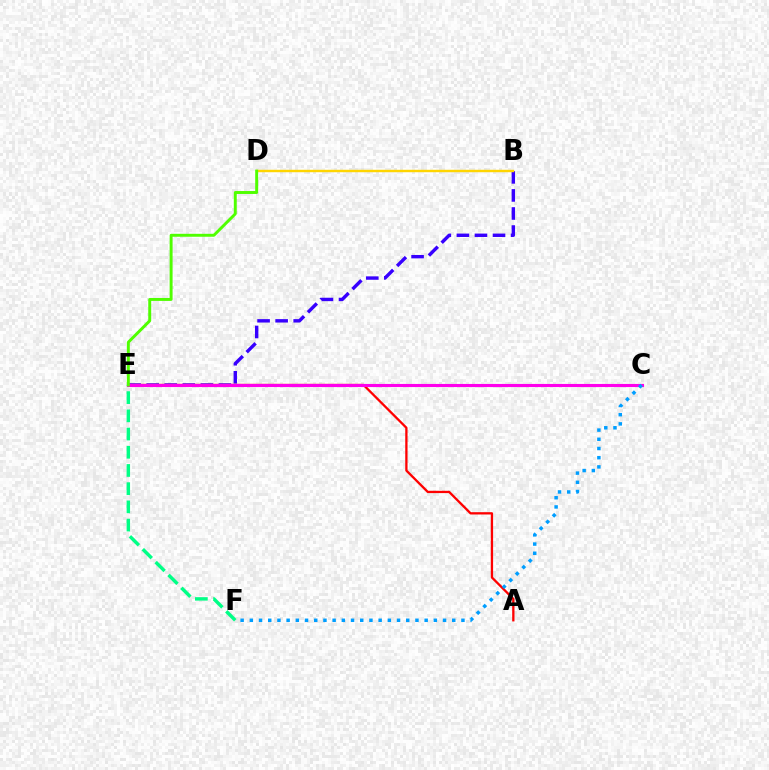{('E', 'F'): [{'color': '#00ff86', 'line_style': 'dashed', 'thickness': 2.47}], ('B', 'E'): [{'color': '#3700ff', 'line_style': 'dashed', 'thickness': 2.45}], ('B', 'D'): [{'color': '#ffd500', 'line_style': 'solid', 'thickness': 1.76}], ('A', 'E'): [{'color': '#ff0000', 'line_style': 'solid', 'thickness': 1.66}], ('C', 'E'): [{'color': '#ff00ed', 'line_style': 'solid', 'thickness': 2.24}], ('C', 'F'): [{'color': '#009eff', 'line_style': 'dotted', 'thickness': 2.5}], ('D', 'E'): [{'color': '#4fff00', 'line_style': 'solid', 'thickness': 2.12}]}